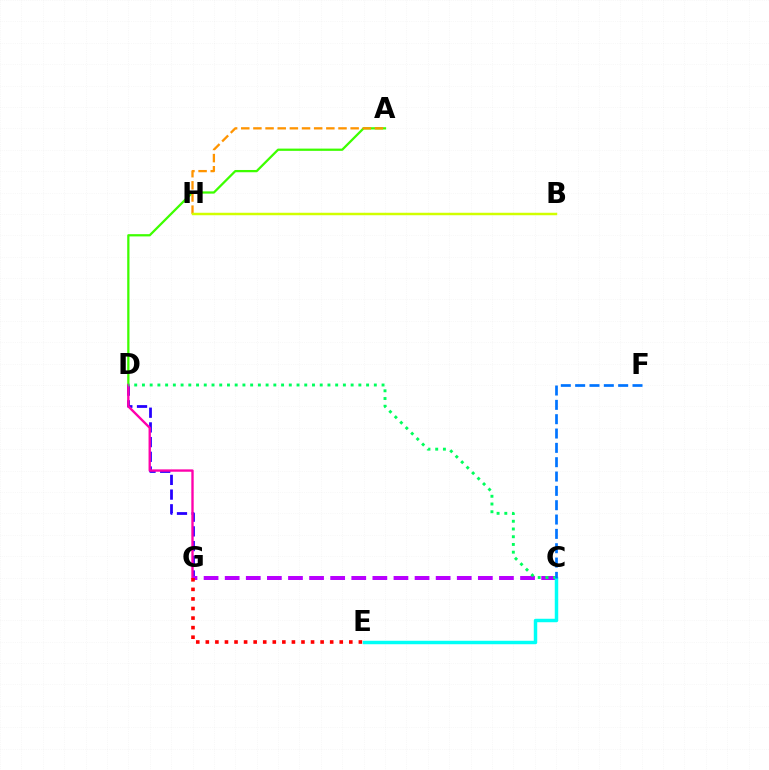{('A', 'D'): [{'color': '#3dff00', 'line_style': 'solid', 'thickness': 1.63}], ('A', 'H'): [{'color': '#ff9400', 'line_style': 'dashed', 'thickness': 1.65}], ('D', 'G'): [{'color': '#2500ff', 'line_style': 'dashed', 'thickness': 2.0}, {'color': '#ff00ac', 'line_style': 'solid', 'thickness': 1.7}], ('C', 'G'): [{'color': '#b900ff', 'line_style': 'dashed', 'thickness': 2.87}], ('E', 'G'): [{'color': '#ff0000', 'line_style': 'dotted', 'thickness': 2.6}], ('C', 'D'): [{'color': '#00ff5c', 'line_style': 'dotted', 'thickness': 2.1}], ('C', 'E'): [{'color': '#00fff6', 'line_style': 'solid', 'thickness': 2.49}], ('B', 'H'): [{'color': '#d1ff00', 'line_style': 'solid', 'thickness': 1.78}], ('C', 'F'): [{'color': '#0074ff', 'line_style': 'dashed', 'thickness': 1.95}]}